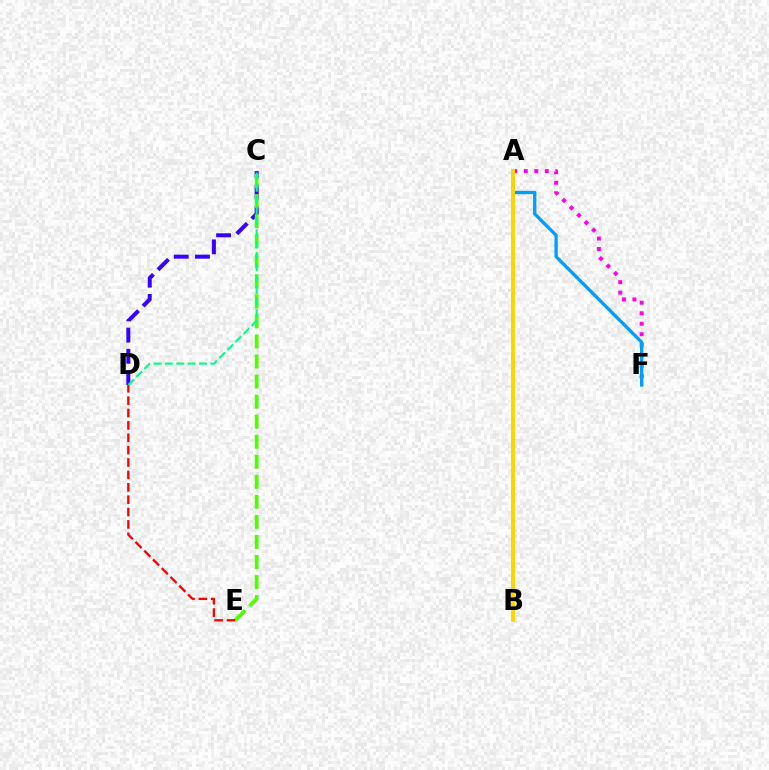{('A', 'F'): [{'color': '#ff00ed', 'line_style': 'dotted', 'thickness': 2.85}, {'color': '#009eff', 'line_style': 'solid', 'thickness': 2.38}], ('C', 'D'): [{'color': '#3700ff', 'line_style': 'dashed', 'thickness': 2.89}, {'color': '#00ff86', 'line_style': 'dashed', 'thickness': 1.54}], ('A', 'B'): [{'color': '#ffd500', 'line_style': 'solid', 'thickness': 2.83}], ('C', 'E'): [{'color': '#4fff00', 'line_style': 'dashed', 'thickness': 2.72}], ('D', 'E'): [{'color': '#ff0000', 'line_style': 'dashed', 'thickness': 1.68}]}